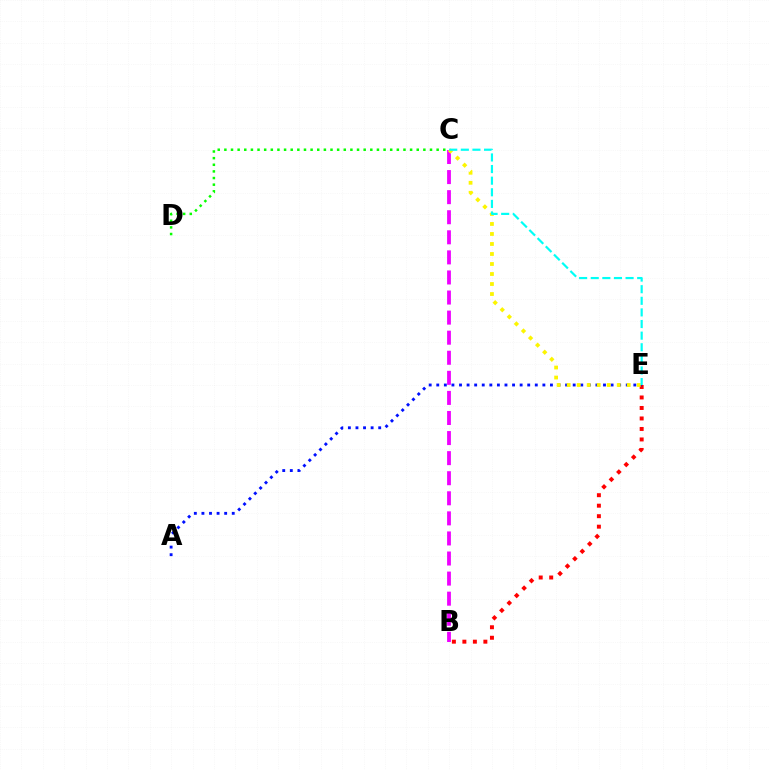{('B', 'E'): [{'color': '#ff0000', 'line_style': 'dotted', 'thickness': 2.85}], ('A', 'E'): [{'color': '#0010ff', 'line_style': 'dotted', 'thickness': 2.06}], ('C', 'D'): [{'color': '#08ff00', 'line_style': 'dotted', 'thickness': 1.8}], ('B', 'C'): [{'color': '#ee00ff', 'line_style': 'dashed', 'thickness': 2.73}], ('C', 'E'): [{'color': '#fcf500', 'line_style': 'dotted', 'thickness': 2.72}, {'color': '#00fff6', 'line_style': 'dashed', 'thickness': 1.58}]}